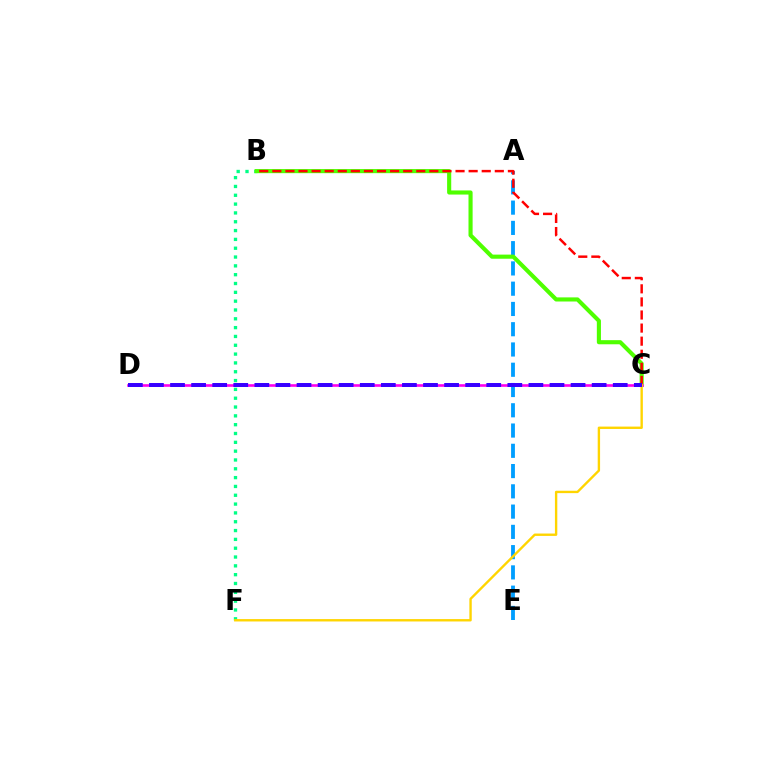{('A', 'E'): [{'color': '#009eff', 'line_style': 'dashed', 'thickness': 2.75}], ('B', 'F'): [{'color': '#00ff86', 'line_style': 'dotted', 'thickness': 2.4}], ('B', 'C'): [{'color': '#4fff00', 'line_style': 'solid', 'thickness': 2.96}, {'color': '#ff0000', 'line_style': 'dashed', 'thickness': 1.78}], ('C', 'D'): [{'color': '#ff00ed', 'line_style': 'solid', 'thickness': 1.89}, {'color': '#3700ff', 'line_style': 'dashed', 'thickness': 2.86}], ('C', 'F'): [{'color': '#ffd500', 'line_style': 'solid', 'thickness': 1.71}]}